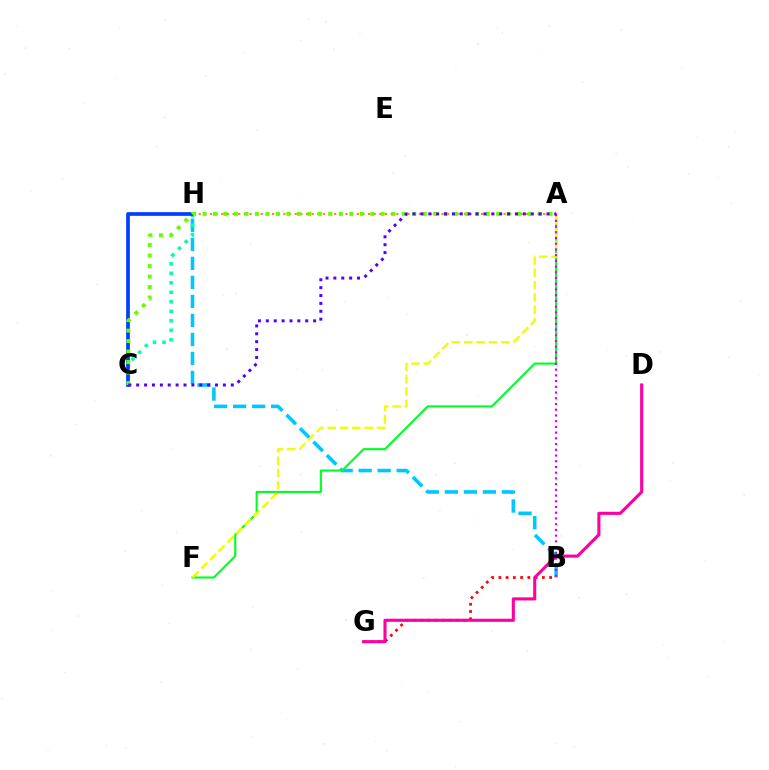{('B', 'G'): [{'color': '#ff0000', 'line_style': 'dotted', 'thickness': 1.97}], ('B', 'H'): [{'color': '#00c7ff', 'line_style': 'dashed', 'thickness': 2.58}], ('A', 'F'): [{'color': '#00ff27', 'line_style': 'solid', 'thickness': 1.53}, {'color': '#eeff00', 'line_style': 'dashed', 'thickness': 1.68}], ('A', 'H'): [{'color': '#ff8800', 'line_style': 'dotted', 'thickness': 1.53}], ('C', 'H'): [{'color': '#00ffaf', 'line_style': 'dotted', 'thickness': 2.58}, {'color': '#003fff', 'line_style': 'solid', 'thickness': 2.68}], ('A', 'B'): [{'color': '#d600ff', 'line_style': 'dotted', 'thickness': 1.56}], ('D', 'G'): [{'color': '#ff00a0', 'line_style': 'solid', 'thickness': 2.23}], ('A', 'C'): [{'color': '#66ff00', 'line_style': 'dotted', 'thickness': 2.85}, {'color': '#4f00ff', 'line_style': 'dotted', 'thickness': 2.14}]}